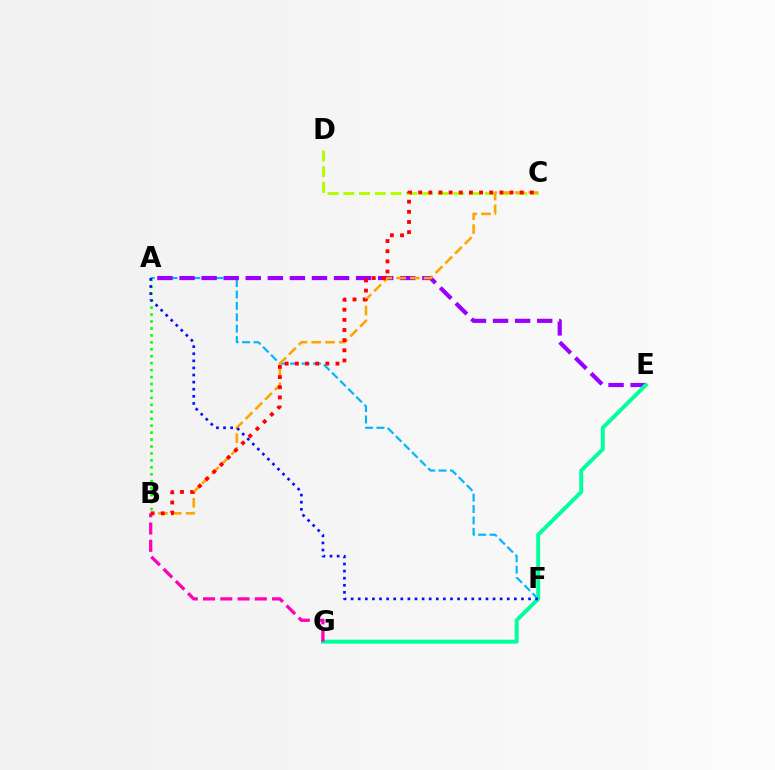{('A', 'B'): [{'color': '#08ff00', 'line_style': 'dotted', 'thickness': 1.89}], ('C', 'D'): [{'color': '#b3ff00', 'line_style': 'dashed', 'thickness': 2.13}], ('A', 'F'): [{'color': '#00b5ff', 'line_style': 'dashed', 'thickness': 1.55}, {'color': '#0010ff', 'line_style': 'dotted', 'thickness': 1.93}], ('A', 'E'): [{'color': '#9b00ff', 'line_style': 'dashed', 'thickness': 3.0}], ('E', 'G'): [{'color': '#00ff9d', 'line_style': 'solid', 'thickness': 2.84}], ('B', 'C'): [{'color': '#ffa500', 'line_style': 'dashed', 'thickness': 1.87}, {'color': '#ff0000', 'line_style': 'dotted', 'thickness': 2.76}], ('B', 'G'): [{'color': '#ff00bd', 'line_style': 'dashed', 'thickness': 2.34}]}